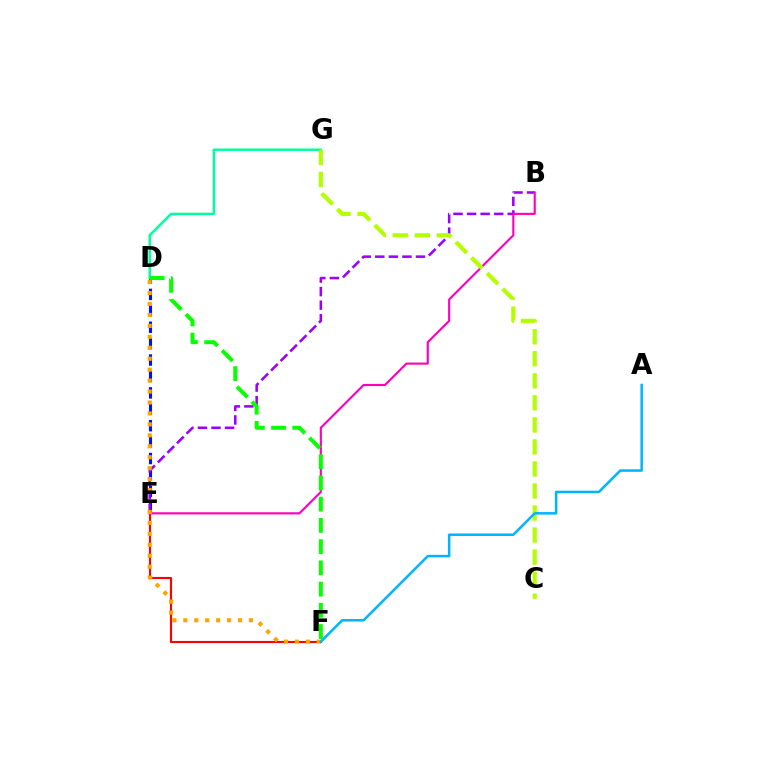{('D', 'E'): [{'color': '#0010ff', 'line_style': 'dashed', 'thickness': 2.23}], ('B', 'E'): [{'color': '#9b00ff', 'line_style': 'dashed', 'thickness': 1.84}, {'color': '#ff00bd', 'line_style': 'solid', 'thickness': 1.53}], ('D', 'G'): [{'color': '#00ff9d', 'line_style': 'solid', 'thickness': 1.77}], ('E', 'F'): [{'color': '#ff0000', 'line_style': 'solid', 'thickness': 1.53}], ('C', 'G'): [{'color': '#b3ff00', 'line_style': 'dashed', 'thickness': 2.99}], ('D', 'F'): [{'color': '#ffa500', 'line_style': 'dotted', 'thickness': 2.97}, {'color': '#08ff00', 'line_style': 'dashed', 'thickness': 2.88}], ('A', 'F'): [{'color': '#00b5ff', 'line_style': 'solid', 'thickness': 1.82}]}